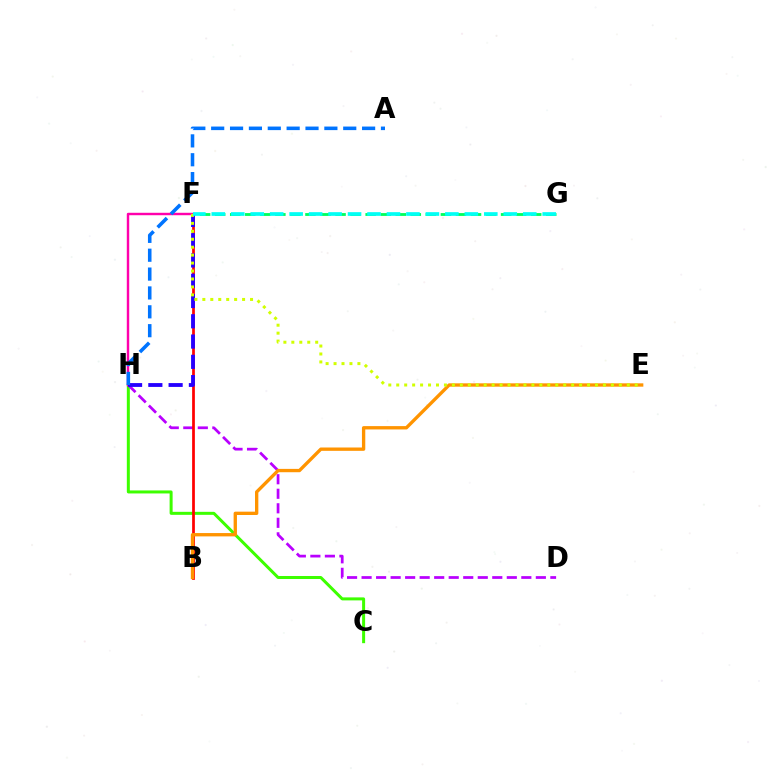{('C', 'H'): [{'color': '#3dff00', 'line_style': 'solid', 'thickness': 2.16}], ('D', 'H'): [{'color': '#b900ff', 'line_style': 'dashed', 'thickness': 1.97}], ('B', 'F'): [{'color': '#ff0000', 'line_style': 'solid', 'thickness': 1.97}], ('F', 'G'): [{'color': '#00ff5c', 'line_style': 'dashed', 'thickness': 2.04}, {'color': '#00fff6', 'line_style': 'dashed', 'thickness': 2.64}], ('F', 'H'): [{'color': '#ff00ac', 'line_style': 'solid', 'thickness': 1.75}, {'color': '#2500ff', 'line_style': 'dashed', 'thickness': 2.75}], ('B', 'E'): [{'color': '#ff9400', 'line_style': 'solid', 'thickness': 2.4}], ('E', 'F'): [{'color': '#d1ff00', 'line_style': 'dotted', 'thickness': 2.16}], ('A', 'H'): [{'color': '#0074ff', 'line_style': 'dashed', 'thickness': 2.56}]}